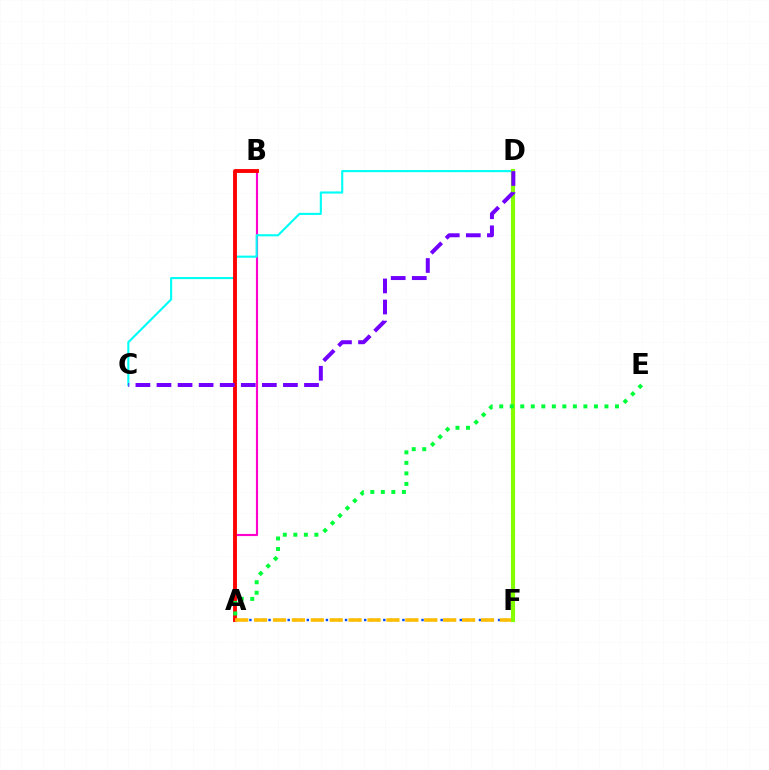{('A', 'B'): [{'color': '#ff00cf', 'line_style': 'solid', 'thickness': 1.55}, {'color': '#ff0000', 'line_style': 'solid', 'thickness': 2.79}], ('C', 'D'): [{'color': '#00fff6', 'line_style': 'solid', 'thickness': 1.52}, {'color': '#7200ff', 'line_style': 'dashed', 'thickness': 2.86}], ('A', 'F'): [{'color': '#004bff', 'line_style': 'dotted', 'thickness': 1.73}, {'color': '#ffbd00', 'line_style': 'dashed', 'thickness': 2.57}], ('D', 'F'): [{'color': '#84ff00', 'line_style': 'solid', 'thickness': 2.99}], ('A', 'E'): [{'color': '#00ff39', 'line_style': 'dotted', 'thickness': 2.86}]}